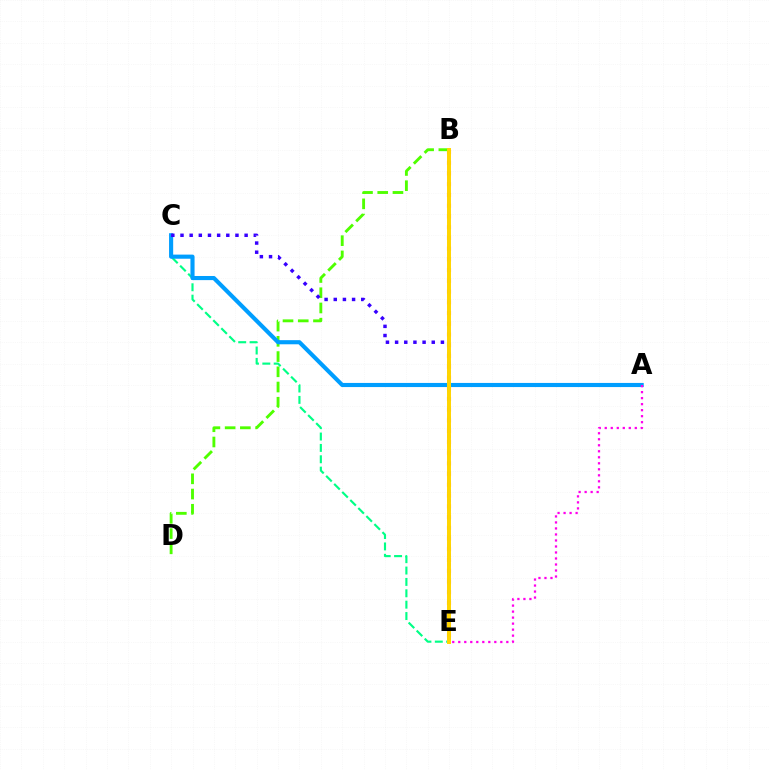{('B', 'E'): [{'color': '#ff0000', 'line_style': 'dotted', 'thickness': 2.92}, {'color': '#ffd500', 'line_style': 'solid', 'thickness': 2.85}], ('B', 'D'): [{'color': '#4fff00', 'line_style': 'dashed', 'thickness': 2.07}], ('C', 'E'): [{'color': '#00ff86', 'line_style': 'dashed', 'thickness': 1.55}, {'color': '#3700ff', 'line_style': 'dotted', 'thickness': 2.49}], ('A', 'C'): [{'color': '#009eff', 'line_style': 'solid', 'thickness': 2.97}], ('A', 'E'): [{'color': '#ff00ed', 'line_style': 'dotted', 'thickness': 1.63}]}